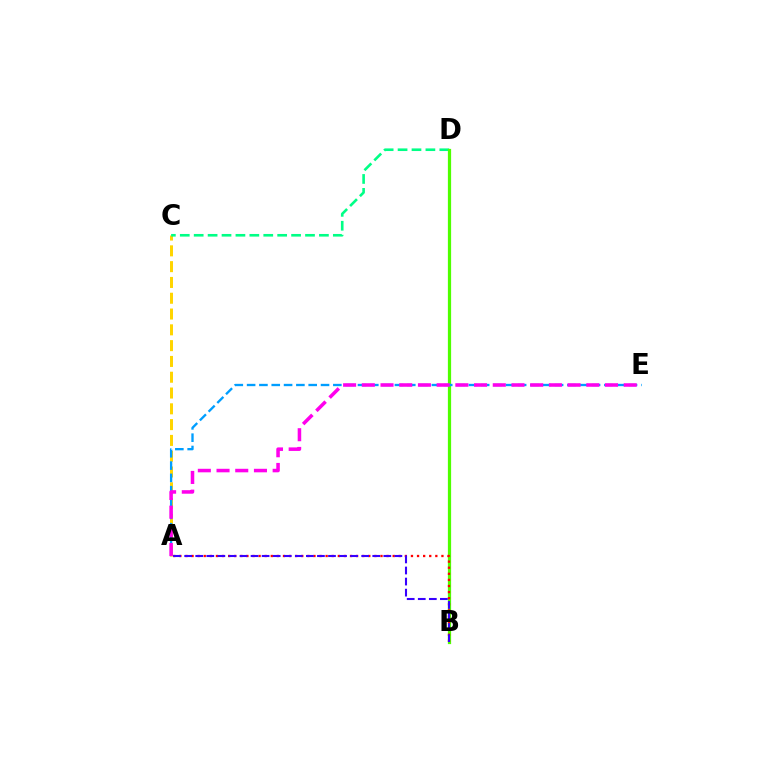{('A', 'C'): [{'color': '#ffd500', 'line_style': 'dashed', 'thickness': 2.15}], ('C', 'D'): [{'color': '#00ff86', 'line_style': 'dashed', 'thickness': 1.89}], ('B', 'D'): [{'color': '#4fff00', 'line_style': 'solid', 'thickness': 2.32}], ('A', 'B'): [{'color': '#ff0000', 'line_style': 'dotted', 'thickness': 1.66}, {'color': '#3700ff', 'line_style': 'dashed', 'thickness': 1.5}], ('A', 'E'): [{'color': '#009eff', 'line_style': 'dashed', 'thickness': 1.67}, {'color': '#ff00ed', 'line_style': 'dashed', 'thickness': 2.54}]}